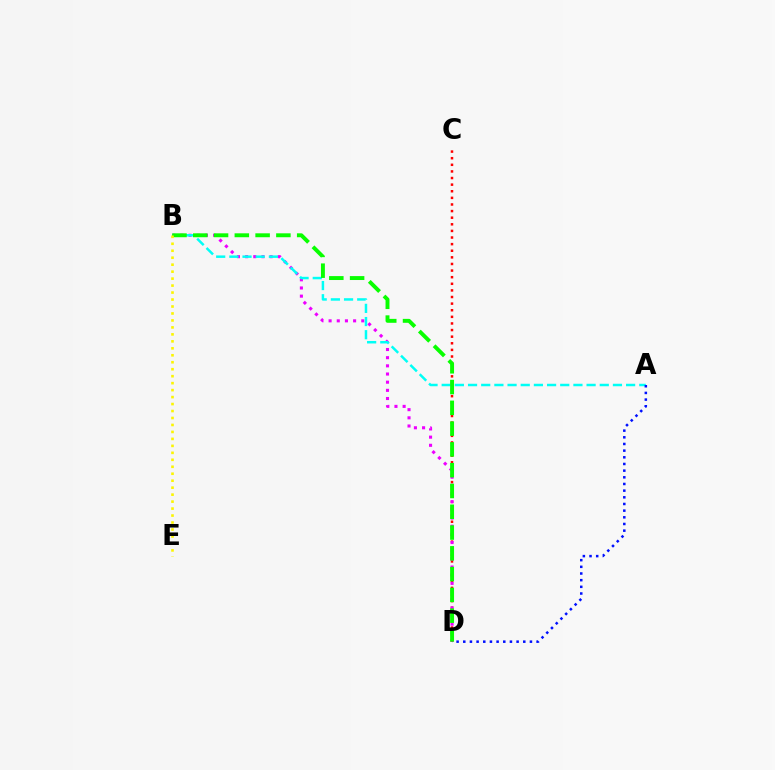{('C', 'D'): [{'color': '#ff0000', 'line_style': 'dotted', 'thickness': 1.8}], ('B', 'D'): [{'color': '#ee00ff', 'line_style': 'dotted', 'thickness': 2.22}, {'color': '#08ff00', 'line_style': 'dashed', 'thickness': 2.82}], ('A', 'B'): [{'color': '#00fff6', 'line_style': 'dashed', 'thickness': 1.79}], ('A', 'D'): [{'color': '#0010ff', 'line_style': 'dotted', 'thickness': 1.81}], ('B', 'E'): [{'color': '#fcf500', 'line_style': 'dotted', 'thickness': 1.89}]}